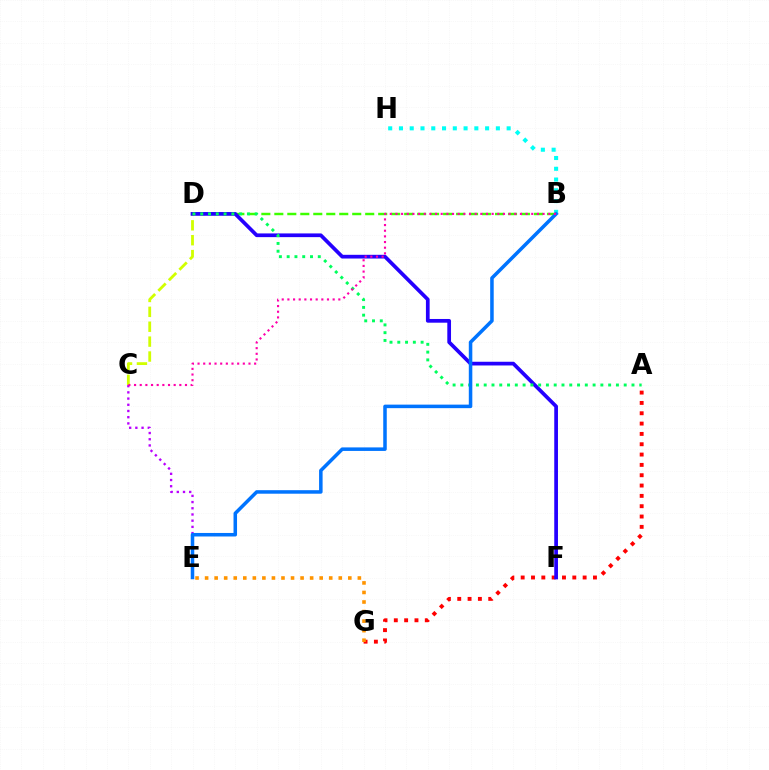{('A', 'G'): [{'color': '#ff0000', 'line_style': 'dotted', 'thickness': 2.81}], ('C', 'D'): [{'color': '#d1ff00', 'line_style': 'dashed', 'thickness': 2.02}], ('B', 'H'): [{'color': '#00fff6', 'line_style': 'dotted', 'thickness': 2.93}], ('B', 'D'): [{'color': '#3dff00', 'line_style': 'dashed', 'thickness': 1.76}], ('C', 'E'): [{'color': '#b900ff', 'line_style': 'dotted', 'thickness': 1.69}], ('D', 'F'): [{'color': '#2500ff', 'line_style': 'solid', 'thickness': 2.67}], ('A', 'D'): [{'color': '#00ff5c', 'line_style': 'dotted', 'thickness': 2.11}], ('B', 'E'): [{'color': '#0074ff', 'line_style': 'solid', 'thickness': 2.54}], ('B', 'C'): [{'color': '#ff00ac', 'line_style': 'dotted', 'thickness': 1.54}], ('E', 'G'): [{'color': '#ff9400', 'line_style': 'dotted', 'thickness': 2.59}]}